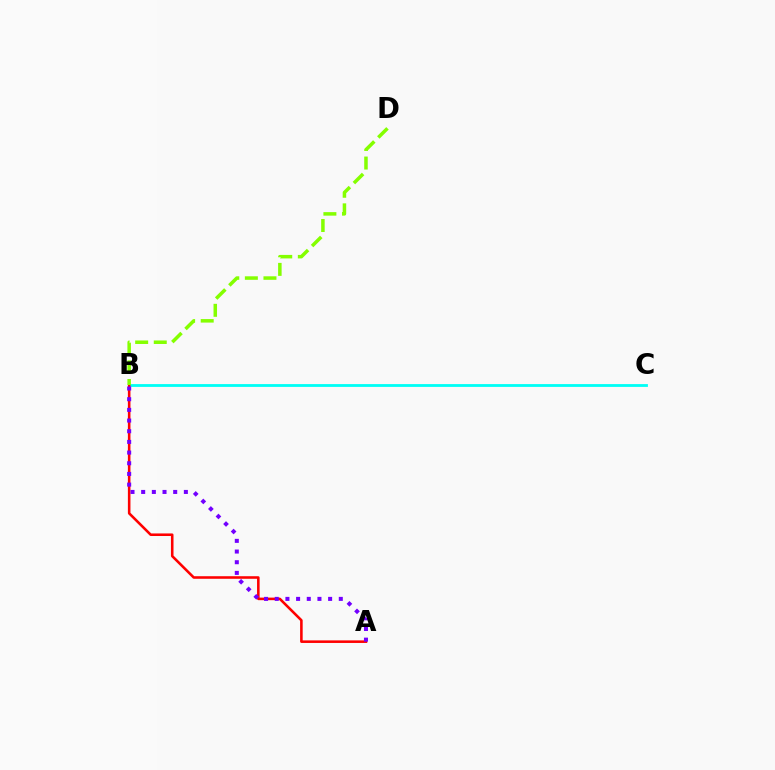{('B', 'C'): [{'color': '#00fff6', 'line_style': 'solid', 'thickness': 2.03}], ('A', 'B'): [{'color': '#ff0000', 'line_style': 'solid', 'thickness': 1.85}, {'color': '#7200ff', 'line_style': 'dotted', 'thickness': 2.9}], ('B', 'D'): [{'color': '#84ff00', 'line_style': 'dashed', 'thickness': 2.53}]}